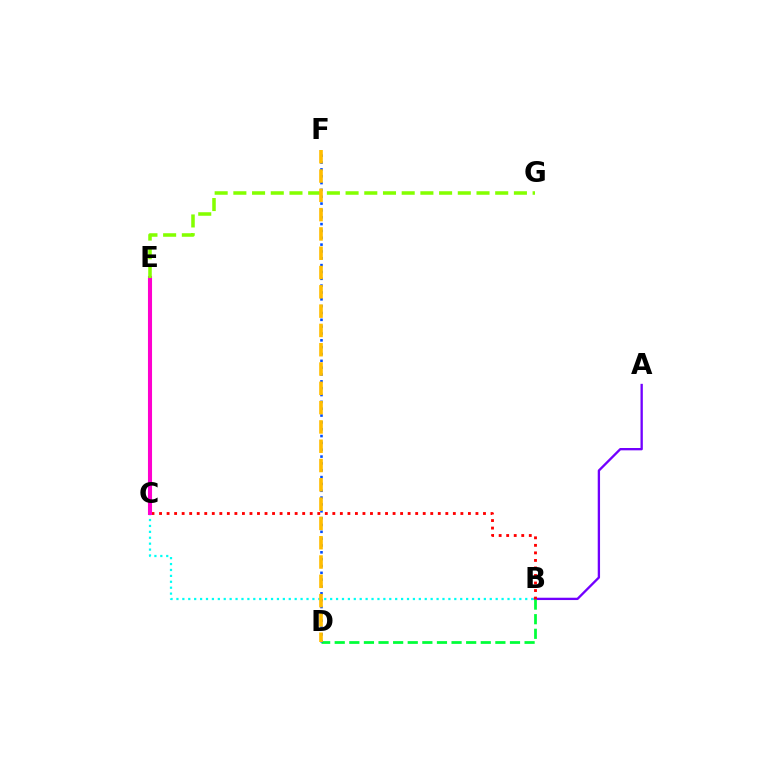{('B', 'C'): [{'color': '#00fff6', 'line_style': 'dotted', 'thickness': 1.61}, {'color': '#ff0000', 'line_style': 'dotted', 'thickness': 2.05}], ('A', 'B'): [{'color': '#7200ff', 'line_style': 'solid', 'thickness': 1.68}], ('B', 'D'): [{'color': '#00ff39', 'line_style': 'dashed', 'thickness': 1.98}], ('C', 'E'): [{'color': '#ff00cf', 'line_style': 'solid', 'thickness': 2.93}], ('E', 'G'): [{'color': '#84ff00', 'line_style': 'dashed', 'thickness': 2.54}], ('D', 'F'): [{'color': '#004bff', 'line_style': 'dotted', 'thickness': 1.86}, {'color': '#ffbd00', 'line_style': 'dashed', 'thickness': 2.62}]}